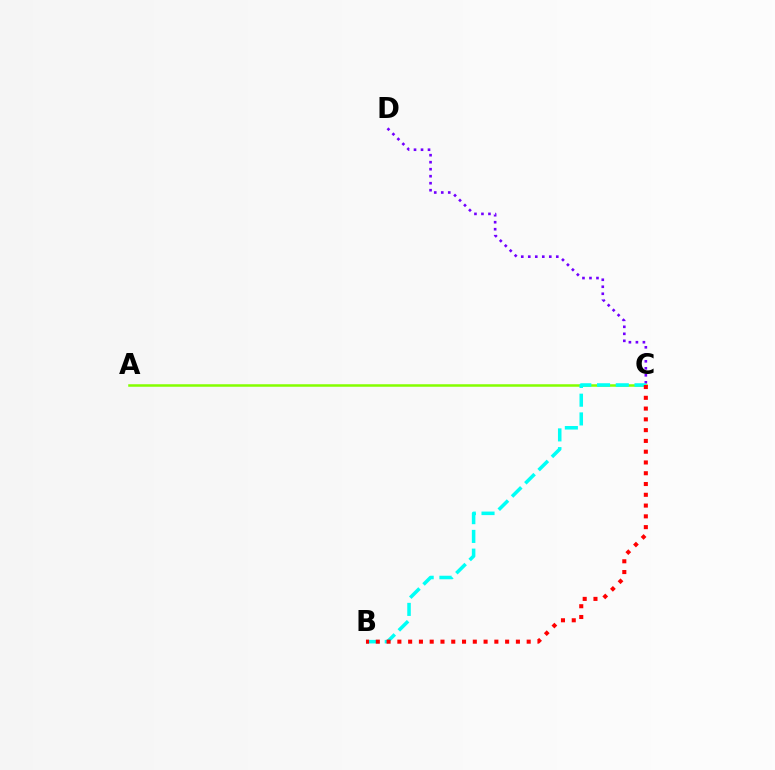{('C', 'D'): [{'color': '#7200ff', 'line_style': 'dotted', 'thickness': 1.9}], ('A', 'C'): [{'color': '#84ff00', 'line_style': 'solid', 'thickness': 1.81}], ('B', 'C'): [{'color': '#00fff6', 'line_style': 'dashed', 'thickness': 2.55}, {'color': '#ff0000', 'line_style': 'dotted', 'thickness': 2.93}]}